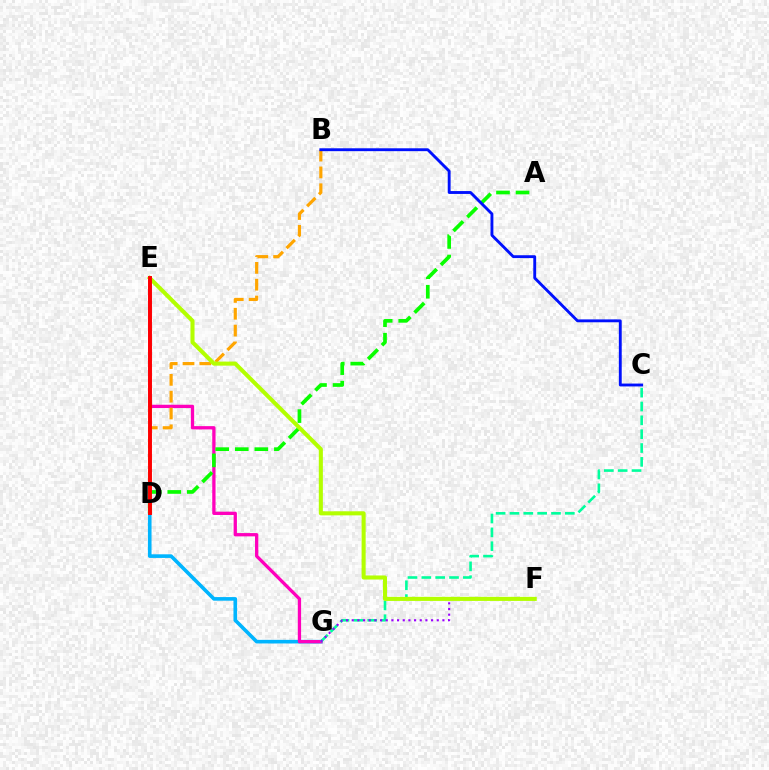{('D', 'G'): [{'color': '#00b5ff', 'line_style': 'solid', 'thickness': 2.61}], ('E', 'G'): [{'color': '#ff00bd', 'line_style': 'solid', 'thickness': 2.37}], ('C', 'G'): [{'color': '#00ff9d', 'line_style': 'dashed', 'thickness': 1.88}], ('B', 'D'): [{'color': '#ffa500', 'line_style': 'dashed', 'thickness': 2.28}], ('A', 'D'): [{'color': '#08ff00', 'line_style': 'dashed', 'thickness': 2.66}], ('F', 'G'): [{'color': '#9b00ff', 'line_style': 'dotted', 'thickness': 1.54}], ('E', 'F'): [{'color': '#b3ff00', 'line_style': 'solid', 'thickness': 2.93}], ('B', 'C'): [{'color': '#0010ff', 'line_style': 'solid', 'thickness': 2.07}], ('D', 'E'): [{'color': '#ff0000', 'line_style': 'solid', 'thickness': 2.82}]}